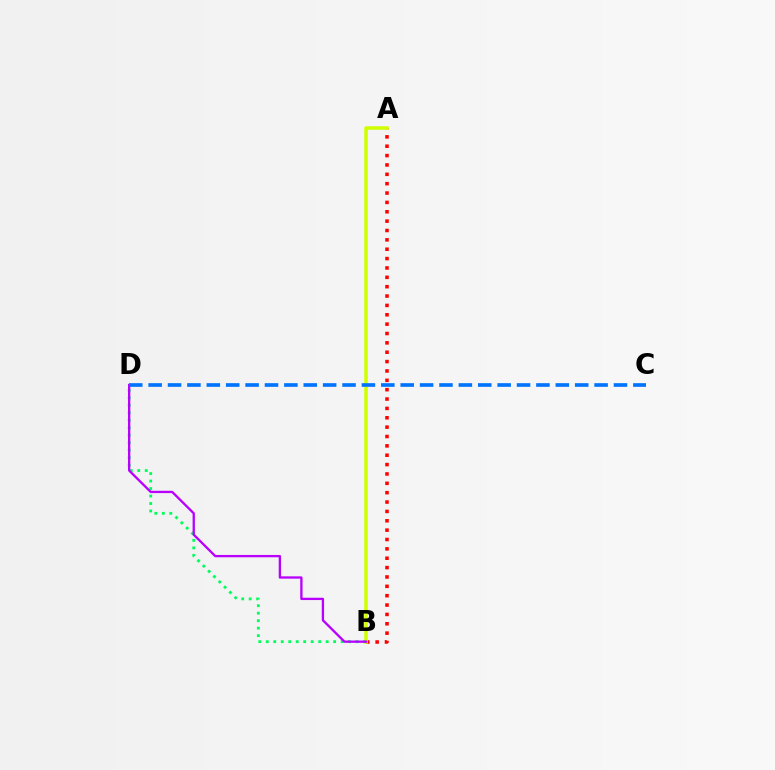{('A', 'B'): [{'color': '#ff0000', 'line_style': 'dotted', 'thickness': 2.54}, {'color': '#d1ff00', 'line_style': 'solid', 'thickness': 2.54}], ('B', 'D'): [{'color': '#00ff5c', 'line_style': 'dotted', 'thickness': 2.03}, {'color': '#b900ff', 'line_style': 'solid', 'thickness': 1.67}], ('C', 'D'): [{'color': '#0074ff', 'line_style': 'dashed', 'thickness': 2.63}]}